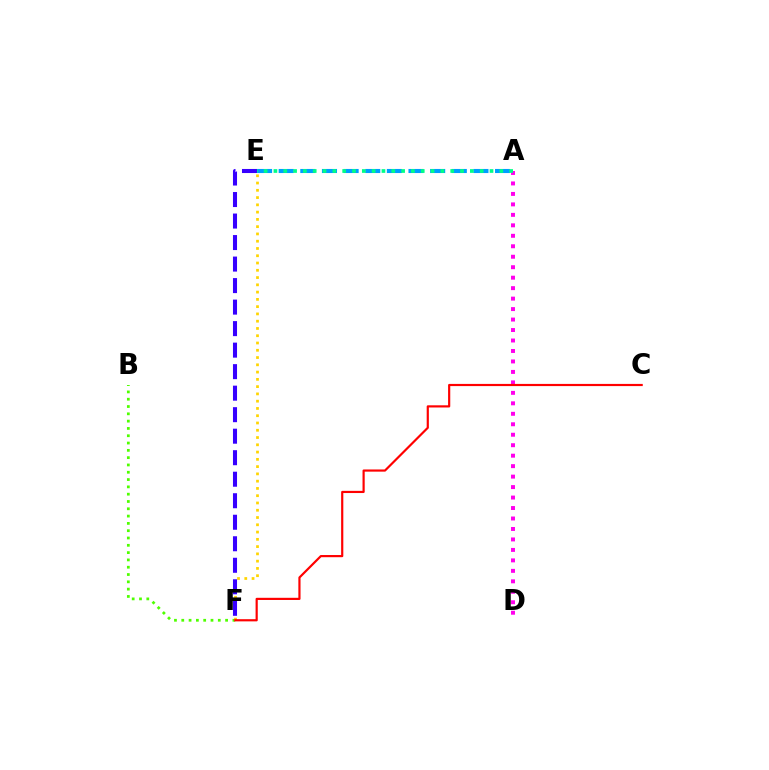{('A', 'D'): [{'color': '#ff00ed', 'line_style': 'dotted', 'thickness': 2.84}], ('B', 'F'): [{'color': '#4fff00', 'line_style': 'dotted', 'thickness': 1.98}], ('A', 'E'): [{'color': '#009eff', 'line_style': 'dashed', 'thickness': 2.94}, {'color': '#00ff86', 'line_style': 'dotted', 'thickness': 2.67}], ('E', 'F'): [{'color': '#ffd500', 'line_style': 'dotted', 'thickness': 1.98}, {'color': '#3700ff', 'line_style': 'dashed', 'thickness': 2.92}], ('C', 'F'): [{'color': '#ff0000', 'line_style': 'solid', 'thickness': 1.57}]}